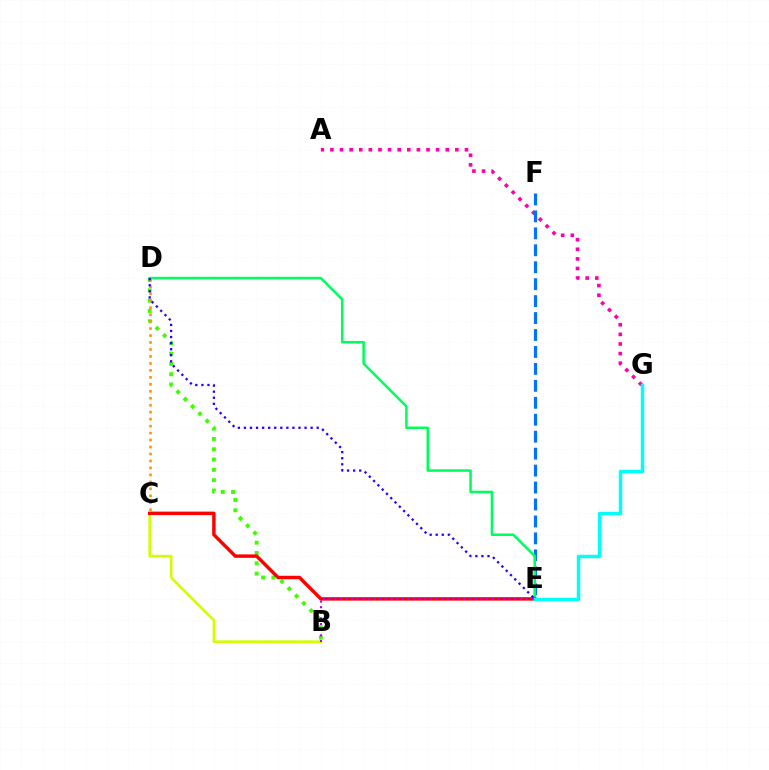{('A', 'G'): [{'color': '#ff00ac', 'line_style': 'dotted', 'thickness': 2.61}], ('E', 'F'): [{'color': '#0074ff', 'line_style': 'dashed', 'thickness': 2.3}], ('B', 'D'): [{'color': '#3dff00', 'line_style': 'dotted', 'thickness': 2.8}], ('D', 'E'): [{'color': '#00ff5c', 'line_style': 'solid', 'thickness': 1.82}, {'color': '#2500ff', 'line_style': 'dotted', 'thickness': 1.65}], ('B', 'C'): [{'color': '#d1ff00', 'line_style': 'solid', 'thickness': 1.88}], ('C', 'E'): [{'color': '#ff0000', 'line_style': 'solid', 'thickness': 2.48}], ('C', 'D'): [{'color': '#ff9400', 'line_style': 'dotted', 'thickness': 1.89}], ('B', 'E'): [{'color': '#b900ff', 'line_style': 'dotted', 'thickness': 1.53}], ('E', 'G'): [{'color': '#00fff6', 'line_style': 'solid', 'thickness': 2.49}]}